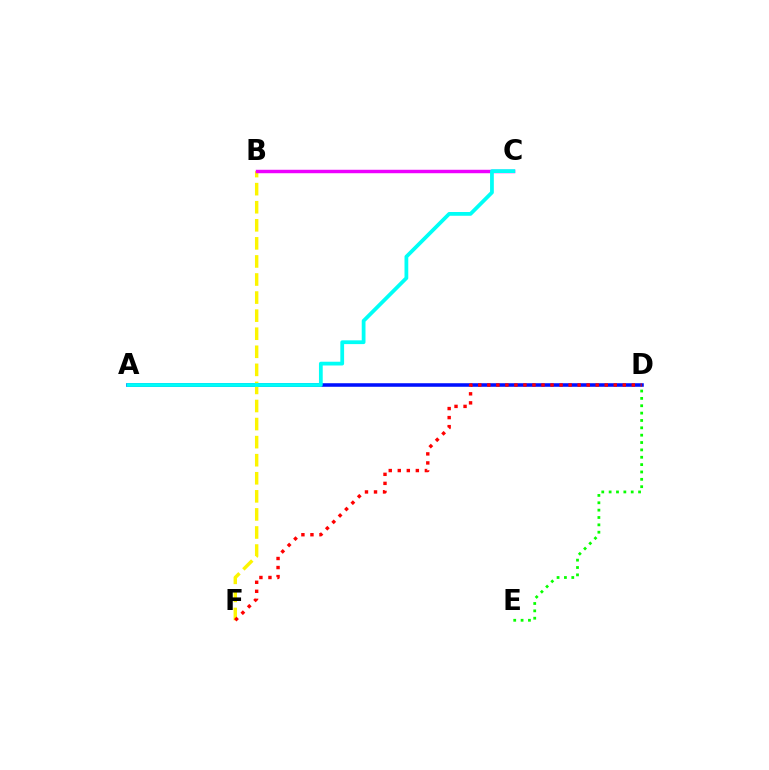{('A', 'D'): [{'color': '#0010ff', 'line_style': 'solid', 'thickness': 2.56}], ('B', 'F'): [{'color': '#fcf500', 'line_style': 'dashed', 'thickness': 2.45}], ('D', 'F'): [{'color': '#ff0000', 'line_style': 'dotted', 'thickness': 2.45}], ('B', 'C'): [{'color': '#ee00ff', 'line_style': 'solid', 'thickness': 2.49}], ('A', 'C'): [{'color': '#00fff6', 'line_style': 'solid', 'thickness': 2.71}], ('D', 'E'): [{'color': '#08ff00', 'line_style': 'dotted', 'thickness': 2.0}]}